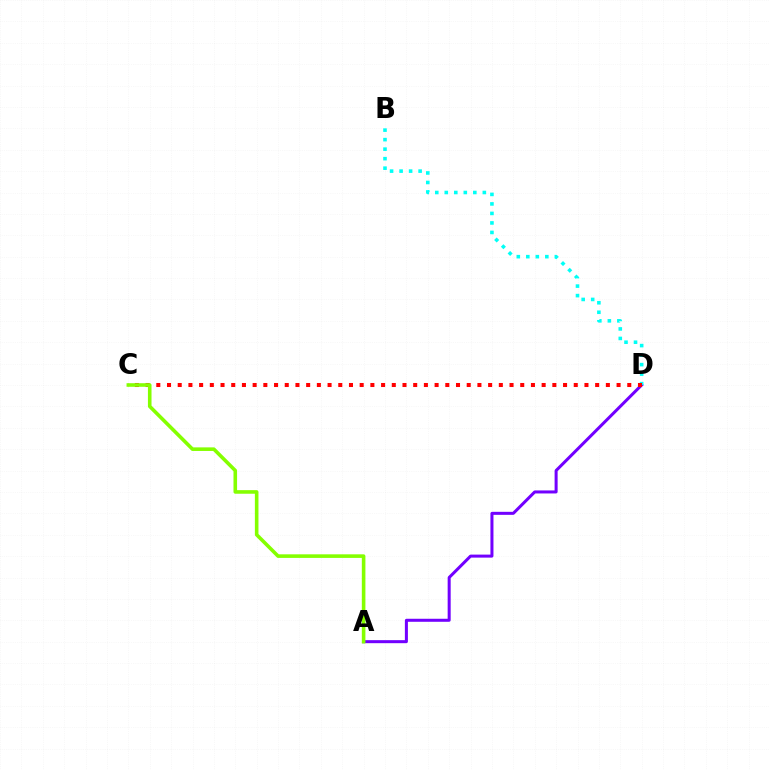{('A', 'D'): [{'color': '#7200ff', 'line_style': 'solid', 'thickness': 2.18}], ('B', 'D'): [{'color': '#00fff6', 'line_style': 'dotted', 'thickness': 2.58}], ('C', 'D'): [{'color': '#ff0000', 'line_style': 'dotted', 'thickness': 2.91}], ('A', 'C'): [{'color': '#84ff00', 'line_style': 'solid', 'thickness': 2.58}]}